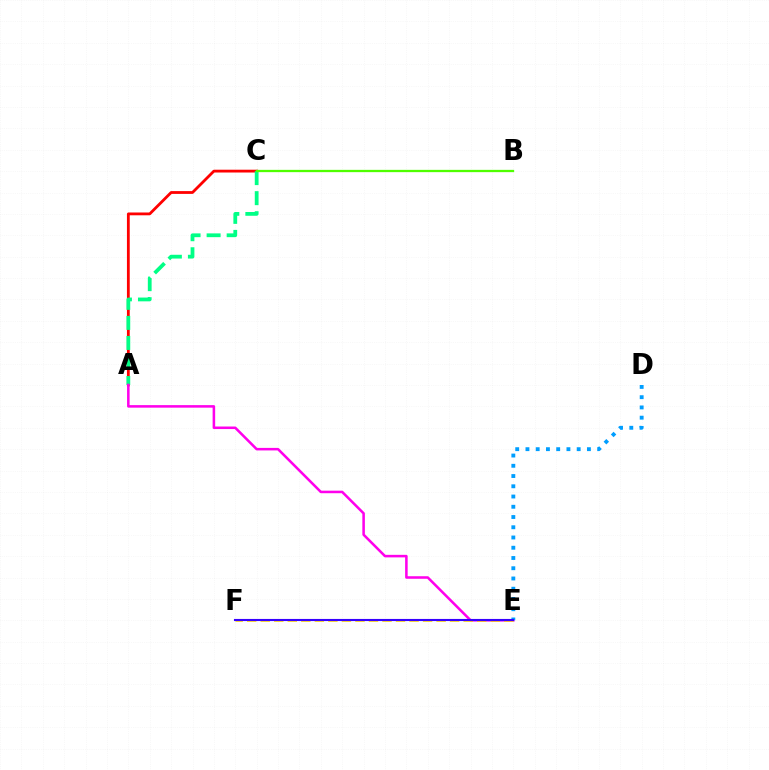{('A', 'C'): [{'color': '#ff0000', 'line_style': 'solid', 'thickness': 2.01}, {'color': '#00ff86', 'line_style': 'dashed', 'thickness': 2.72}], ('A', 'E'): [{'color': '#ff00ed', 'line_style': 'solid', 'thickness': 1.83}], ('E', 'F'): [{'color': '#ffd500', 'line_style': 'dashed', 'thickness': 1.84}, {'color': '#3700ff', 'line_style': 'solid', 'thickness': 1.52}], ('D', 'E'): [{'color': '#009eff', 'line_style': 'dotted', 'thickness': 2.78}], ('B', 'C'): [{'color': '#4fff00', 'line_style': 'solid', 'thickness': 1.65}]}